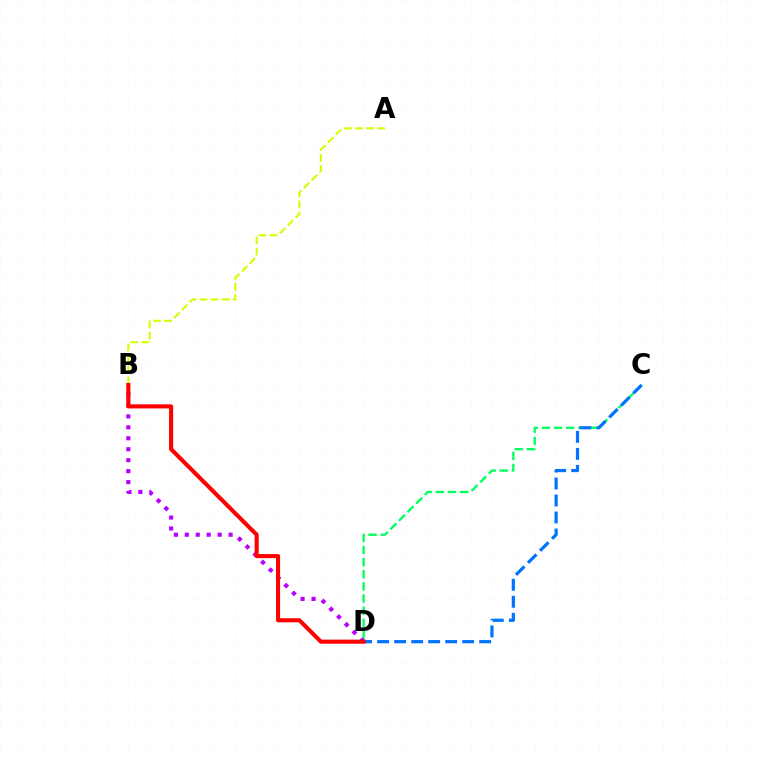{('A', 'B'): [{'color': '#d1ff00', 'line_style': 'dashed', 'thickness': 1.5}], ('C', 'D'): [{'color': '#00ff5c', 'line_style': 'dashed', 'thickness': 1.65}, {'color': '#0074ff', 'line_style': 'dashed', 'thickness': 2.31}], ('B', 'D'): [{'color': '#b900ff', 'line_style': 'dotted', 'thickness': 2.98}, {'color': '#ff0000', 'line_style': 'solid', 'thickness': 2.94}]}